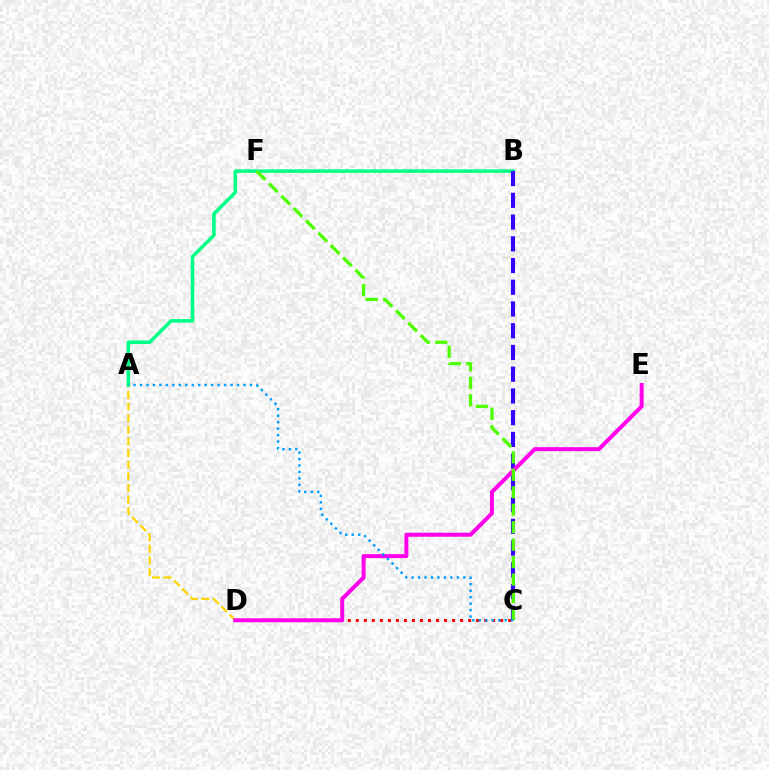{('A', 'D'): [{'color': '#ffd500', 'line_style': 'dashed', 'thickness': 1.58}], ('A', 'B'): [{'color': '#00ff86', 'line_style': 'solid', 'thickness': 2.54}], ('C', 'D'): [{'color': '#ff0000', 'line_style': 'dotted', 'thickness': 2.18}], ('B', 'C'): [{'color': '#3700ff', 'line_style': 'dashed', 'thickness': 2.95}], ('D', 'E'): [{'color': '#ff00ed', 'line_style': 'solid', 'thickness': 2.87}], ('C', 'F'): [{'color': '#4fff00', 'line_style': 'dashed', 'thickness': 2.37}], ('A', 'C'): [{'color': '#009eff', 'line_style': 'dotted', 'thickness': 1.76}]}